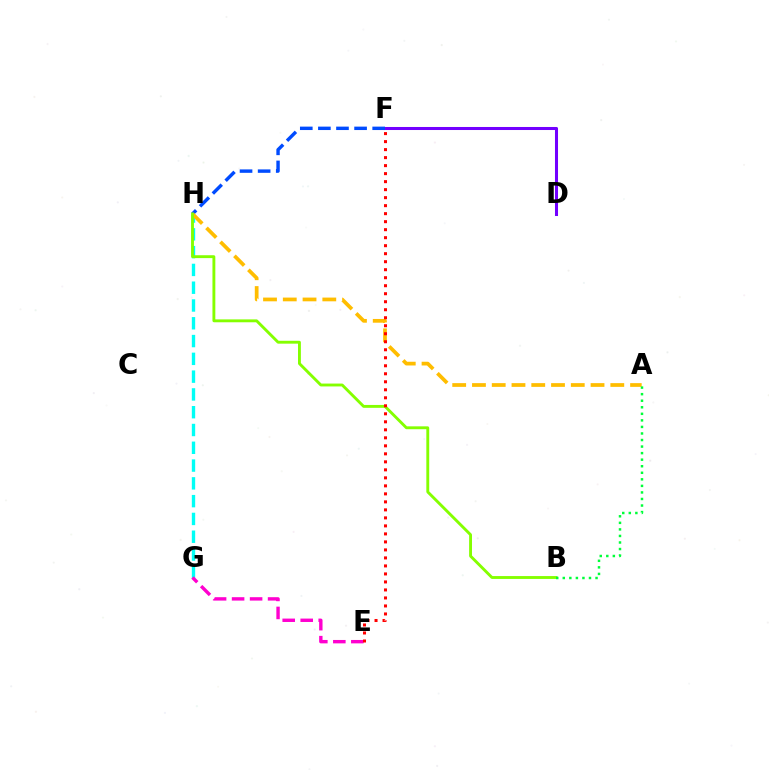{('D', 'F'): [{'color': '#7200ff', 'line_style': 'solid', 'thickness': 2.19}], ('F', 'H'): [{'color': '#004bff', 'line_style': 'dashed', 'thickness': 2.46}], ('G', 'H'): [{'color': '#00fff6', 'line_style': 'dashed', 'thickness': 2.42}], ('A', 'H'): [{'color': '#ffbd00', 'line_style': 'dashed', 'thickness': 2.68}], ('B', 'H'): [{'color': '#84ff00', 'line_style': 'solid', 'thickness': 2.07}], ('E', 'G'): [{'color': '#ff00cf', 'line_style': 'dashed', 'thickness': 2.45}], ('A', 'B'): [{'color': '#00ff39', 'line_style': 'dotted', 'thickness': 1.78}], ('E', 'F'): [{'color': '#ff0000', 'line_style': 'dotted', 'thickness': 2.18}]}